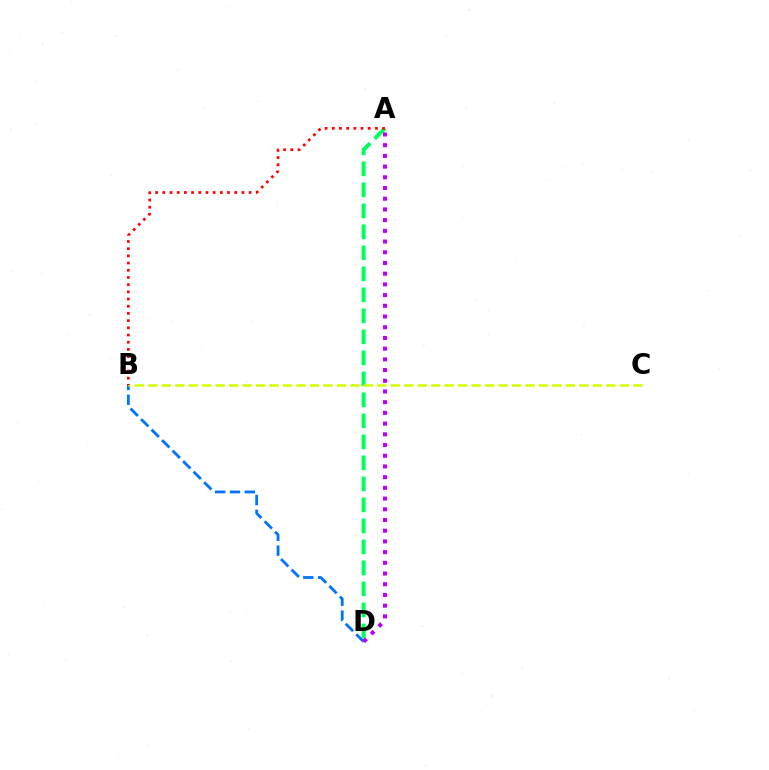{('A', 'D'): [{'color': '#00ff5c', 'line_style': 'dashed', 'thickness': 2.85}, {'color': '#b900ff', 'line_style': 'dotted', 'thickness': 2.91}], ('B', 'D'): [{'color': '#0074ff', 'line_style': 'dashed', 'thickness': 2.02}], ('B', 'C'): [{'color': '#d1ff00', 'line_style': 'dashed', 'thickness': 1.83}], ('A', 'B'): [{'color': '#ff0000', 'line_style': 'dotted', 'thickness': 1.95}]}